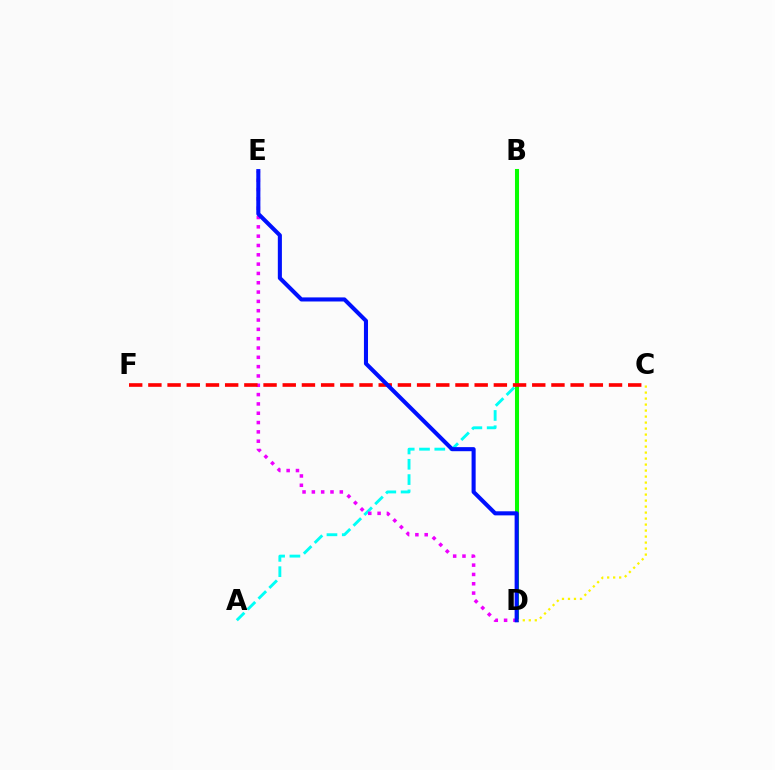{('A', 'B'): [{'color': '#00fff6', 'line_style': 'dashed', 'thickness': 2.08}], ('B', 'D'): [{'color': '#08ff00', 'line_style': 'solid', 'thickness': 2.92}], ('D', 'E'): [{'color': '#ee00ff', 'line_style': 'dotted', 'thickness': 2.53}, {'color': '#0010ff', 'line_style': 'solid', 'thickness': 2.94}], ('C', 'F'): [{'color': '#ff0000', 'line_style': 'dashed', 'thickness': 2.61}], ('C', 'D'): [{'color': '#fcf500', 'line_style': 'dotted', 'thickness': 1.63}]}